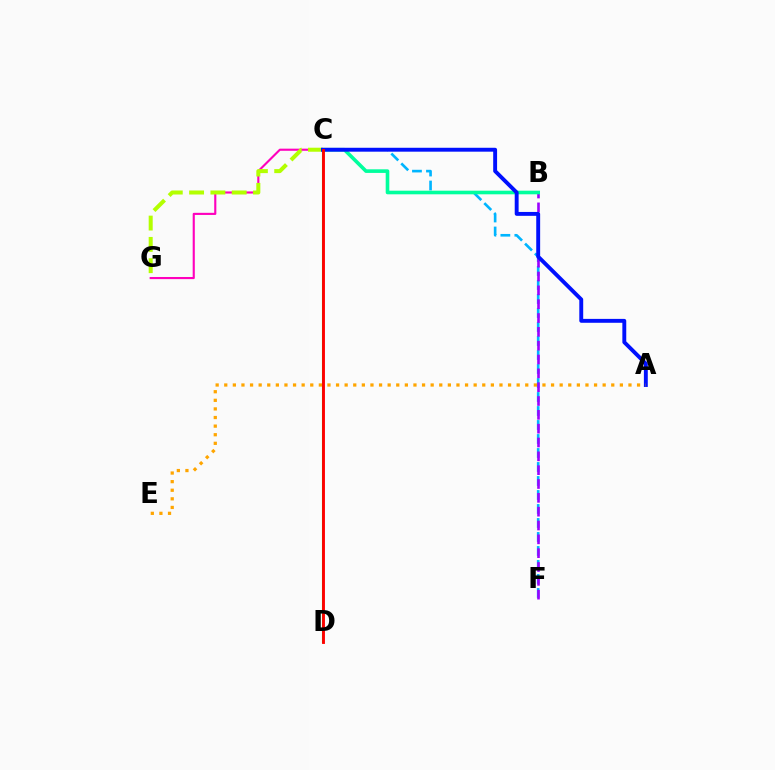{('C', 'G'): [{'color': '#ff00bd', 'line_style': 'solid', 'thickness': 1.53}, {'color': '#b3ff00', 'line_style': 'dashed', 'thickness': 2.89}], ('C', 'F'): [{'color': '#00b5ff', 'line_style': 'dashed', 'thickness': 1.9}], ('B', 'F'): [{'color': '#9b00ff', 'line_style': 'dashed', 'thickness': 1.88}], ('C', 'D'): [{'color': '#08ff00', 'line_style': 'solid', 'thickness': 1.5}, {'color': '#ff0000', 'line_style': 'solid', 'thickness': 2.07}], ('B', 'C'): [{'color': '#00ff9d', 'line_style': 'solid', 'thickness': 2.6}], ('A', 'C'): [{'color': '#0010ff', 'line_style': 'solid', 'thickness': 2.8}], ('A', 'E'): [{'color': '#ffa500', 'line_style': 'dotted', 'thickness': 2.34}]}